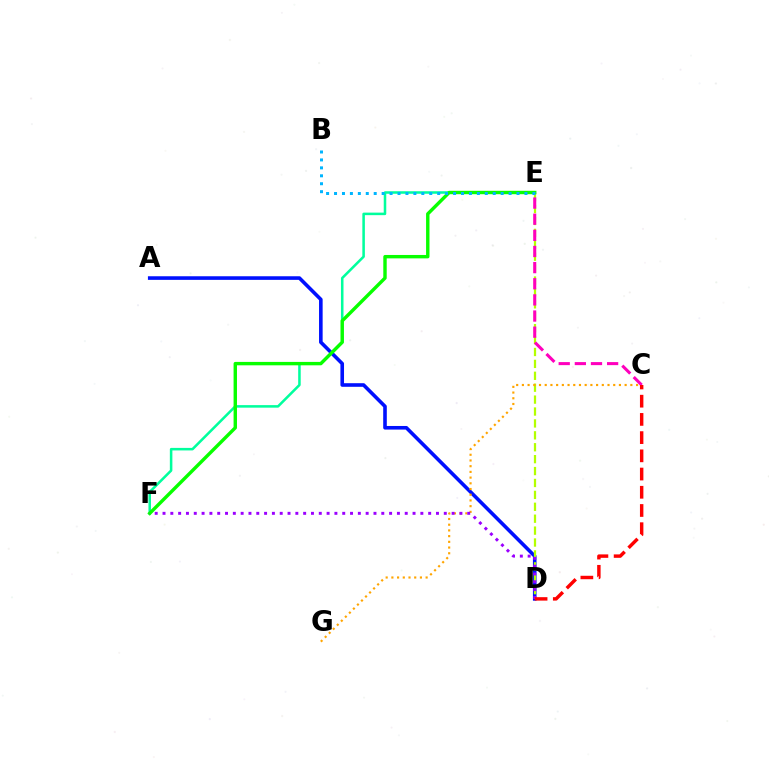{('E', 'F'): [{'color': '#00ff9d', 'line_style': 'solid', 'thickness': 1.83}, {'color': '#08ff00', 'line_style': 'solid', 'thickness': 2.45}], ('A', 'D'): [{'color': '#0010ff', 'line_style': 'solid', 'thickness': 2.59}], ('D', 'E'): [{'color': '#b3ff00', 'line_style': 'dashed', 'thickness': 1.62}], ('C', 'G'): [{'color': '#ffa500', 'line_style': 'dotted', 'thickness': 1.55}], ('C', 'E'): [{'color': '#ff00bd', 'line_style': 'dashed', 'thickness': 2.19}], ('D', 'F'): [{'color': '#9b00ff', 'line_style': 'dotted', 'thickness': 2.12}], ('C', 'D'): [{'color': '#ff0000', 'line_style': 'dashed', 'thickness': 2.47}], ('B', 'E'): [{'color': '#00b5ff', 'line_style': 'dotted', 'thickness': 2.16}]}